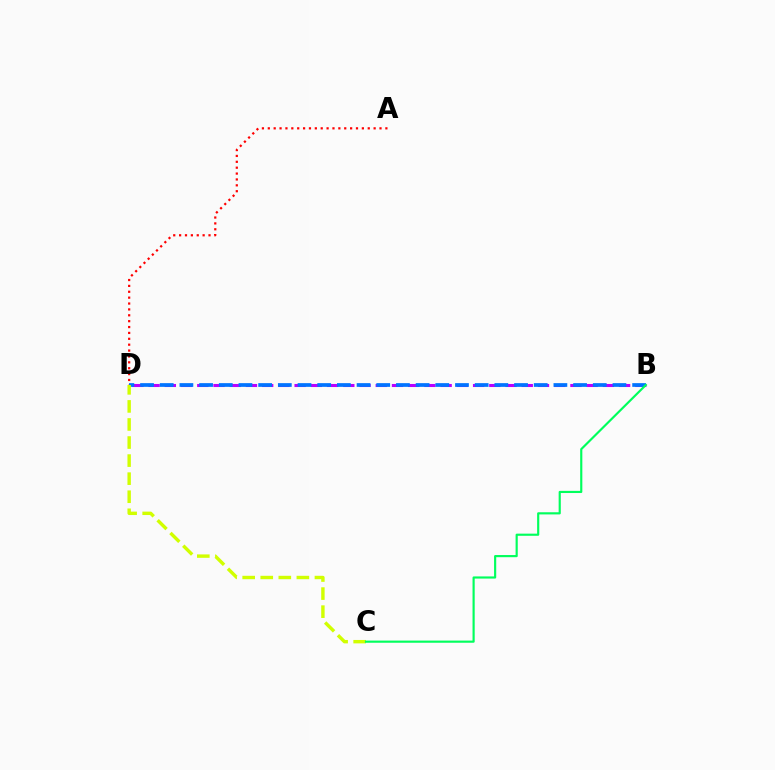{('B', 'D'): [{'color': '#b900ff', 'line_style': 'dashed', 'thickness': 2.2}, {'color': '#0074ff', 'line_style': 'dashed', 'thickness': 2.67}], ('A', 'D'): [{'color': '#ff0000', 'line_style': 'dotted', 'thickness': 1.6}], ('C', 'D'): [{'color': '#d1ff00', 'line_style': 'dashed', 'thickness': 2.45}], ('B', 'C'): [{'color': '#00ff5c', 'line_style': 'solid', 'thickness': 1.55}]}